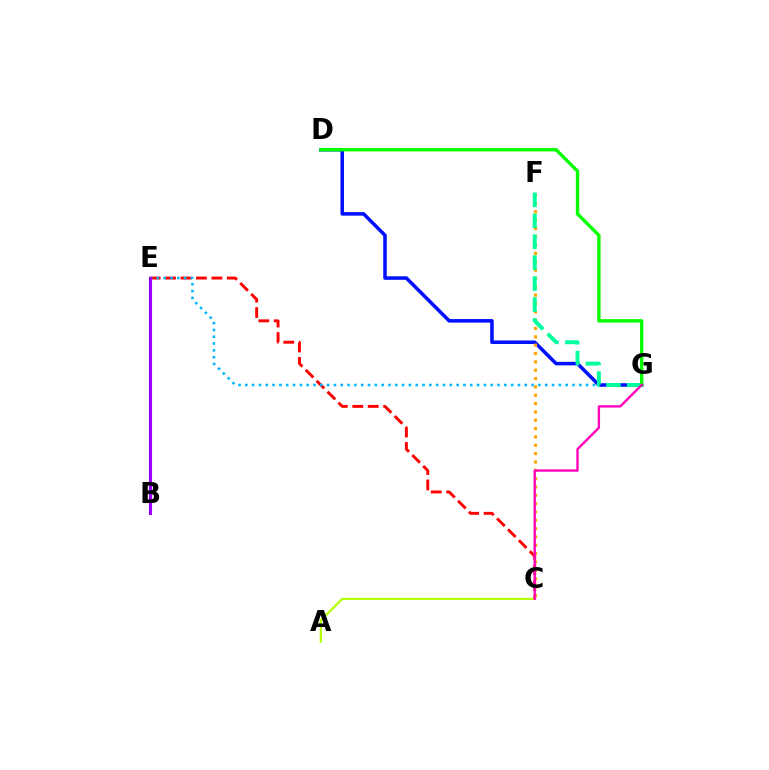{('C', 'E'): [{'color': '#ff0000', 'line_style': 'dashed', 'thickness': 2.1}], ('E', 'G'): [{'color': '#00b5ff', 'line_style': 'dotted', 'thickness': 1.85}], ('D', 'G'): [{'color': '#0010ff', 'line_style': 'solid', 'thickness': 2.55}, {'color': '#08ff00', 'line_style': 'solid', 'thickness': 2.44}], ('C', 'F'): [{'color': '#ffa500', 'line_style': 'dotted', 'thickness': 2.27}], ('A', 'C'): [{'color': '#b3ff00', 'line_style': 'solid', 'thickness': 1.56}], ('F', 'G'): [{'color': '#00ff9d', 'line_style': 'dashed', 'thickness': 2.85}], ('C', 'G'): [{'color': '#ff00bd', 'line_style': 'solid', 'thickness': 1.68}], ('B', 'E'): [{'color': '#9b00ff', 'line_style': 'solid', 'thickness': 2.24}]}